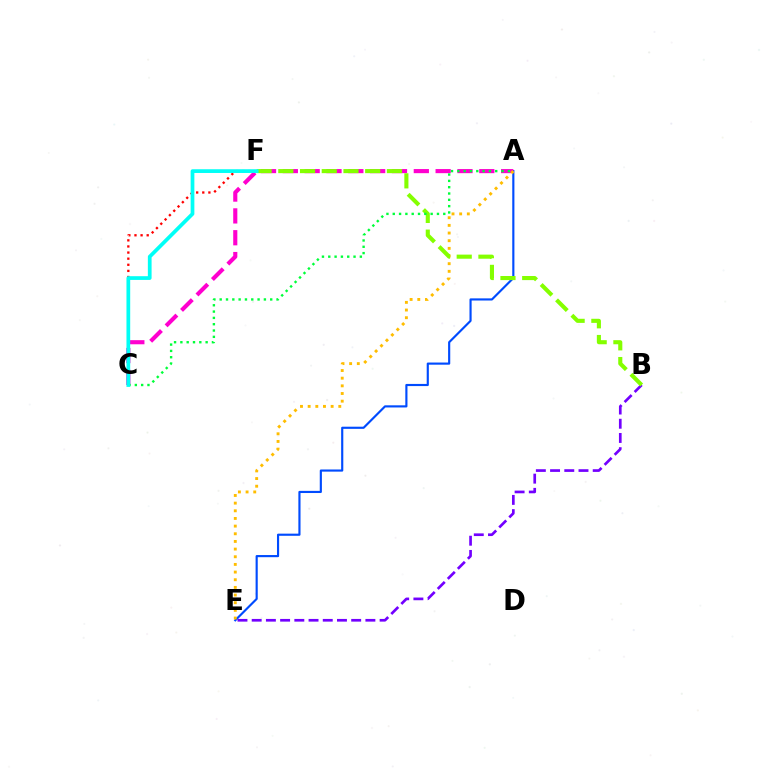{('A', 'E'): [{'color': '#004bff', 'line_style': 'solid', 'thickness': 1.55}, {'color': '#ffbd00', 'line_style': 'dotted', 'thickness': 2.08}], ('B', 'E'): [{'color': '#7200ff', 'line_style': 'dashed', 'thickness': 1.93}], ('C', 'F'): [{'color': '#ff0000', 'line_style': 'dotted', 'thickness': 1.66}, {'color': '#00fff6', 'line_style': 'solid', 'thickness': 2.69}], ('A', 'C'): [{'color': '#ff00cf', 'line_style': 'dashed', 'thickness': 2.97}, {'color': '#00ff39', 'line_style': 'dotted', 'thickness': 1.72}], ('B', 'F'): [{'color': '#84ff00', 'line_style': 'dashed', 'thickness': 2.95}]}